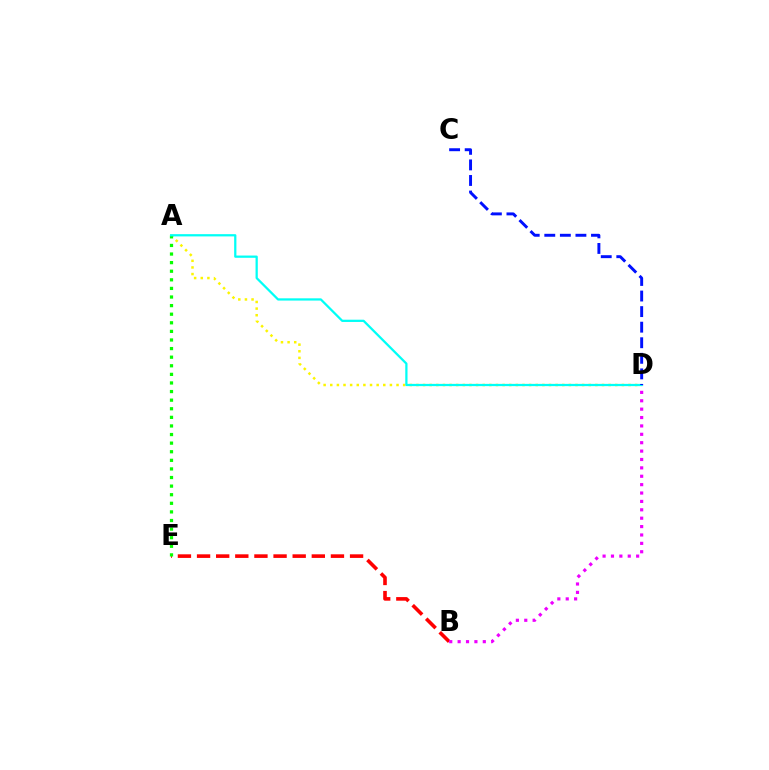{('B', 'E'): [{'color': '#ff0000', 'line_style': 'dashed', 'thickness': 2.6}], ('A', 'D'): [{'color': '#fcf500', 'line_style': 'dotted', 'thickness': 1.8}, {'color': '#00fff6', 'line_style': 'solid', 'thickness': 1.62}], ('A', 'E'): [{'color': '#08ff00', 'line_style': 'dotted', 'thickness': 2.34}], ('B', 'D'): [{'color': '#ee00ff', 'line_style': 'dotted', 'thickness': 2.28}], ('C', 'D'): [{'color': '#0010ff', 'line_style': 'dashed', 'thickness': 2.11}]}